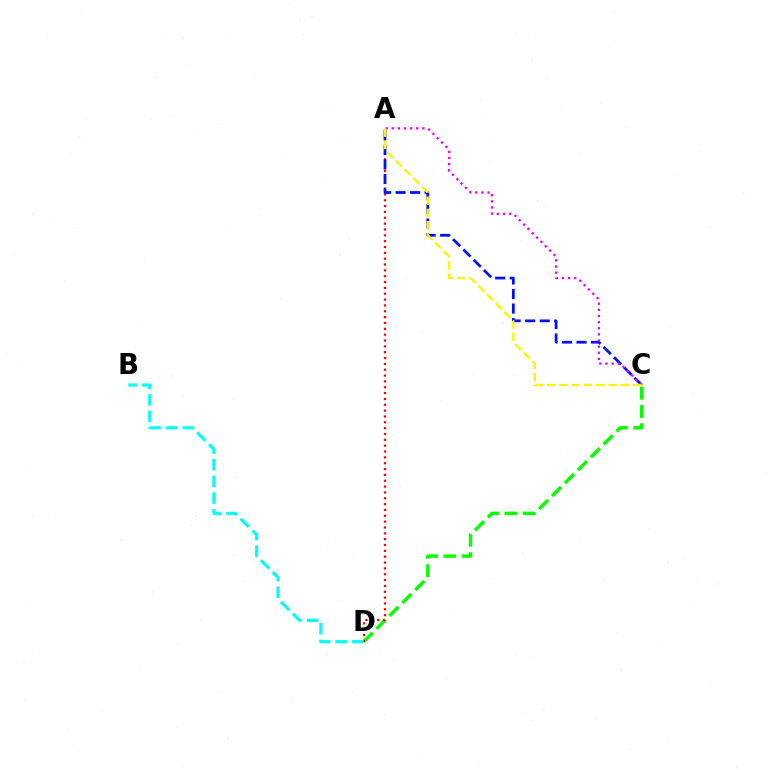{('C', 'D'): [{'color': '#08ff00', 'line_style': 'dashed', 'thickness': 2.48}], ('A', 'D'): [{'color': '#ff0000', 'line_style': 'dotted', 'thickness': 1.59}], ('A', 'C'): [{'color': '#0010ff', 'line_style': 'dashed', 'thickness': 1.98}, {'color': '#ee00ff', 'line_style': 'dotted', 'thickness': 1.67}, {'color': '#fcf500', 'line_style': 'dashed', 'thickness': 1.67}], ('B', 'D'): [{'color': '#00fff6', 'line_style': 'dashed', 'thickness': 2.26}]}